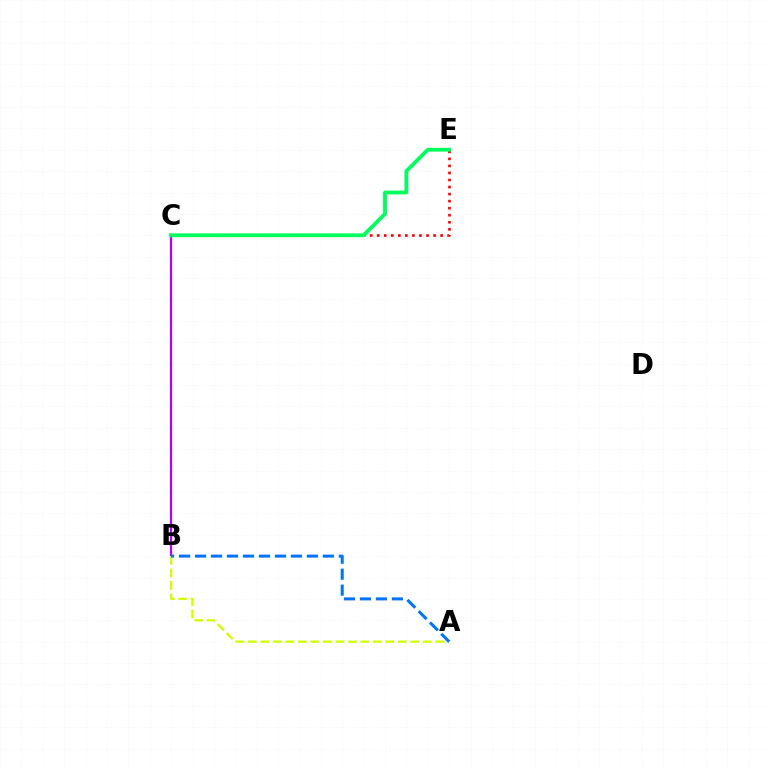{('B', 'C'): [{'color': '#b900ff', 'line_style': 'solid', 'thickness': 1.6}], ('C', 'E'): [{'color': '#ff0000', 'line_style': 'dotted', 'thickness': 1.91}, {'color': '#00ff5c', 'line_style': 'solid', 'thickness': 2.73}], ('A', 'B'): [{'color': '#d1ff00', 'line_style': 'dashed', 'thickness': 1.7}, {'color': '#0074ff', 'line_style': 'dashed', 'thickness': 2.17}]}